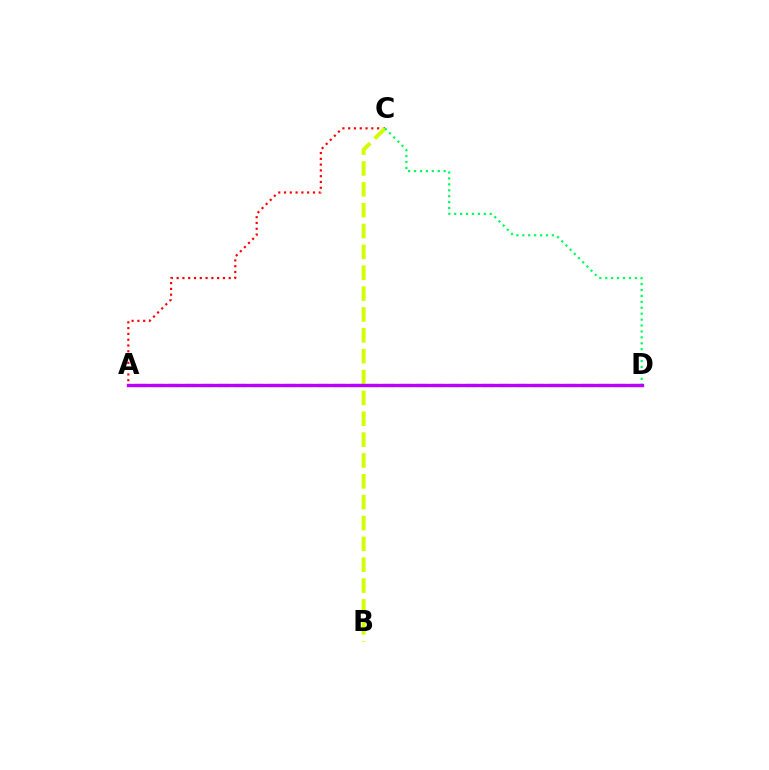{('A', 'C'): [{'color': '#ff0000', 'line_style': 'dotted', 'thickness': 1.57}], ('B', 'C'): [{'color': '#d1ff00', 'line_style': 'dashed', 'thickness': 2.83}], ('A', 'D'): [{'color': '#0074ff', 'line_style': 'dashed', 'thickness': 2.24}, {'color': '#b900ff', 'line_style': 'solid', 'thickness': 2.41}], ('C', 'D'): [{'color': '#00ff5c', 'line_style': 'dotted', 'thickness': 1.61}]}